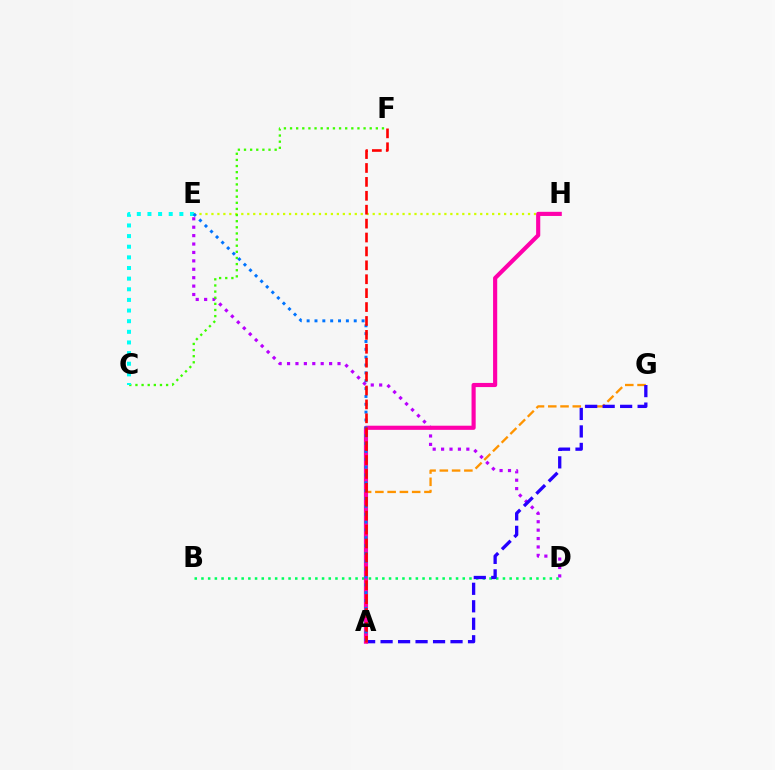{('B', 'D'): [{'color': '#00ff5c', 'line_style': 'dotted', 'thickness': 1.82}], ('D', 'E'): [{'color': '#b900ff', 'line_style': 'dotted', 'thickness': 2.29}], ('A', 'G'): [{'color': '#ff9400', 'line_style': 'dashed', 'thickness': 1.67}, {'color': '#2500ff', 'line_style': 'dashed', 'thickness': 2.38}], ('E', 'H'): [{'color': '#d1ff00', 'line_style': 'dotted', 'thickness': 1.62}], ('C', 'F'): [{'color': '#3dff00', 'line_style': 'dotted', 'thickness': 1.67}], ('A', 'H'): [{'color': '#ff00ac', 'line_style': 'solid', 'thickness': 2.98}], ('C', 'E'): [{'color': '#00fff6', 'line_style': 'dotted', 'thickness': 2.89}], ('A', 'E'): [{'color': '#0074ff', 'line_style': 'dotted', 'thickness': 2.13}], ('A', 'F'): [{'color': '#ff0000', 'line_style': 'dashed', 'thickness': 1.89}]}